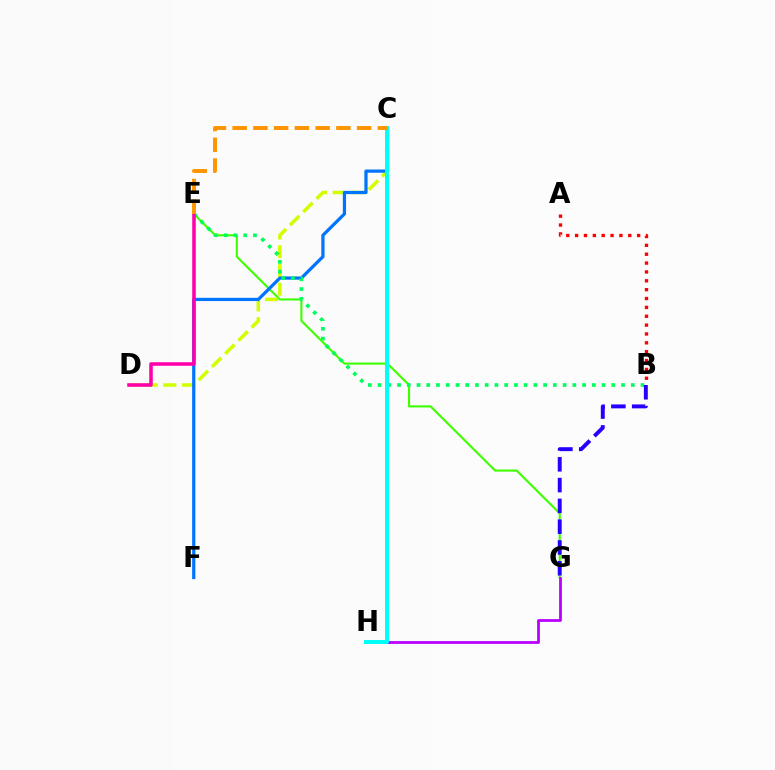{('A', 'B'): [{'color': '#ff0000', 'line_style': 'dotted', 'thickness': 2.41}], ('E', 'G'): [{'color': '#3dff00', 'line_style': 'solid', 'thickness': 1.52}], ('C', 'D'): [{'color': '#d1ff00', 'line_style': 'dashed', 'thickness': 2.54}], ('C', 'F'): [{'color': '#0074ff', 'line_style': 'solid', 'thickness': 2.32}], ('B', 'E'): [{'color': '#00ff5c', 'line_style': 'dotted', 'thickness': 2.65}], ('G', 'H'): [{'color': '#b900ff', 'line_style': 'solid', 'thickness': 2.01}], ('D', 'E'): [{'color': '#ff00ac', 'line_style': 'solid', 'thickness': 2.55}], ('B', 'G'): [{'color': '#2500ff', 'line_style': 'dashed', 'thickness': 2.83}], ('C', 'H'): [{'color': '#00fff6', 'line_style': 'solid', 'thickness': 2.86}], ('C', 'E'): [{'color': '#ff9400', 'line_style': 'dashed', 'thickness': 2.82}]}